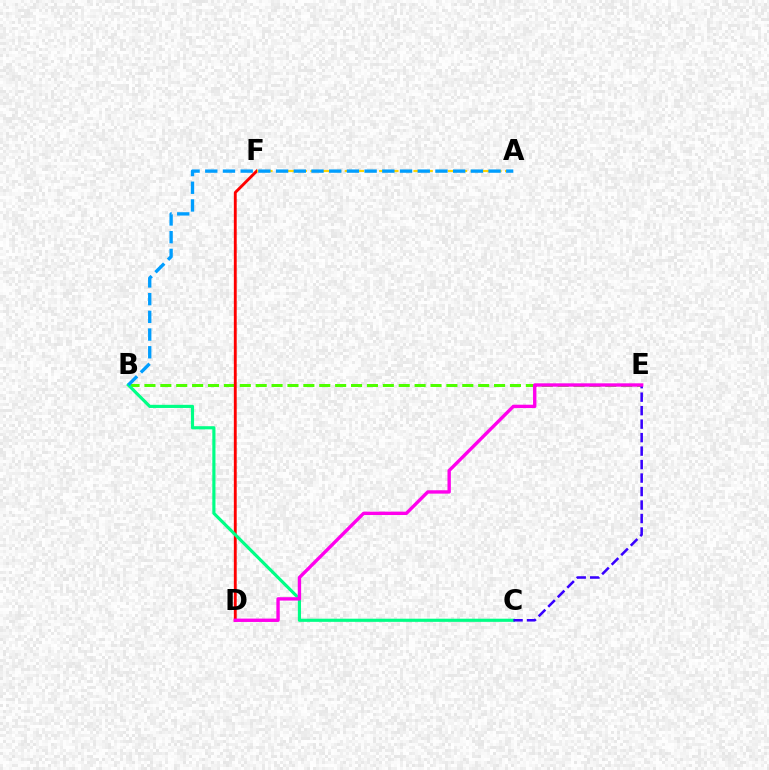{('B', 'E'): [{'color': '#4fff00', 'line_style': 'dashed', 'thickness': 2.16}], ('D', 'F'): [{'color': '#ff0000', 'line_style': 'solid', 'thickness': 2.06}], ('A', 'F'): [{'color': '#ffd500', 'line_style': 'dashed', 'thickness': 1.56}], ('B', 'C'): [{'color': '#00ff86', 'line_style': 'solid', 'thickness': 2.27}], ('C', 'E'): [{'color': '#3700ff', 'line_style': 'dashed', 'thickness': 1.83}], ('D', 'E'): [{'color': '#ff00ed', 'line_style': 'solid', 'thickness': 2.42}], ('A', 'B'): [{'color': '#009eff', 'line_style': 'dashed', 'thickness': 2.41}]}